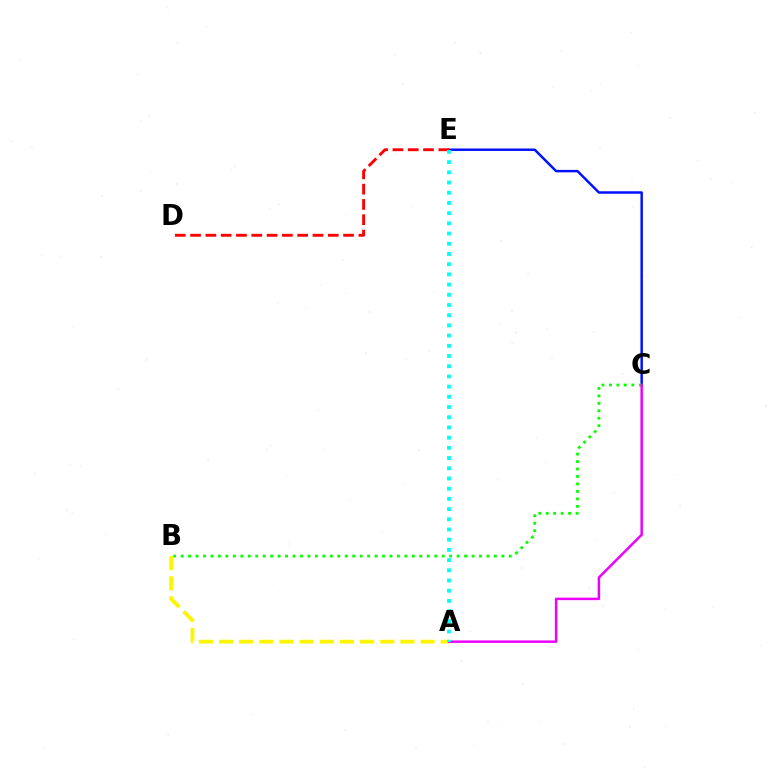{('C', 'E'): [{'color': '#0010ff', 'line_style': 'solid', 'thickness': 1.78}], ('A', 'B'): [{'color': '#fcf500', 'line_style': 'dashed', 'thickness': 2.74}], ('B', 'C'): [{'color': '#08ff00', 'line_style': 'dotted', 'thickness': 2.03}], ('D', 'E'): [{'color': '#ff0000', 'line_style': 'dashed', 'thickness': 2.08}], ('A', 'C'): [{'color': '#ee00ff', 'line_style': 'solid', 'thickness': 1.8}], ('A', 'E'): [{'color': '#00fff6', 'line_style': 'dotted', 'thickness': 2.77}]}